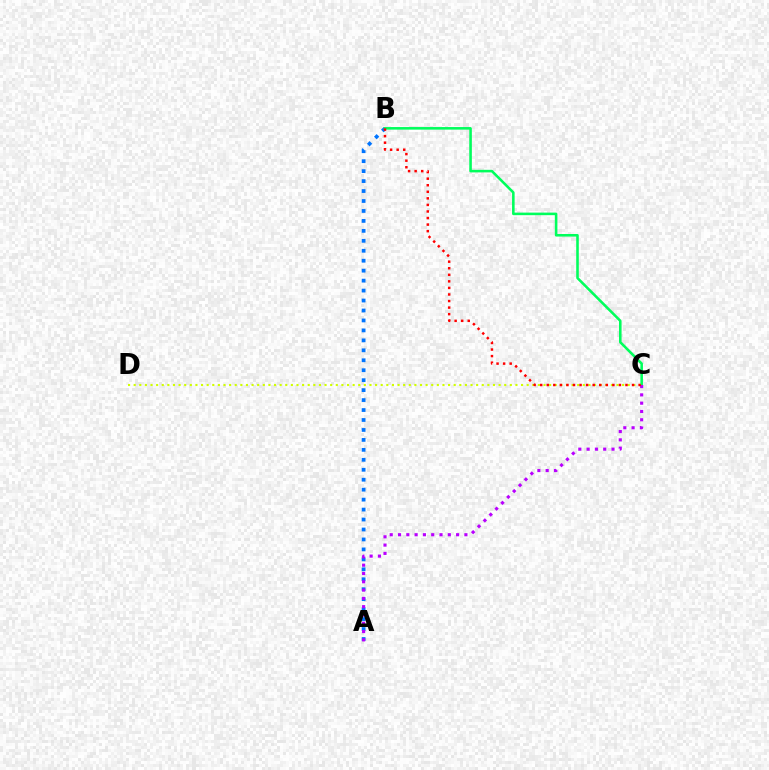{('A', 'B'): [{'color': '#0074ff', 'line_style': 'dotted', 'thickness': 2.7}], ('C', 'D'): [{'color': '#d1ff00', 'line_style': 'dotted', 'thickness': 1.53}], ('B', 'C'): [{'color': '#00ff5c', 'line_style': 'solid', 'thickness': 1.85}, {'color': '#ff0000', 'line_style': 'dotted', 'thickness': 1.78}], ('A', 'C'): [{'color': '#b900ff', 'line_style': 'dotted', 'thickness': 2.25}]}